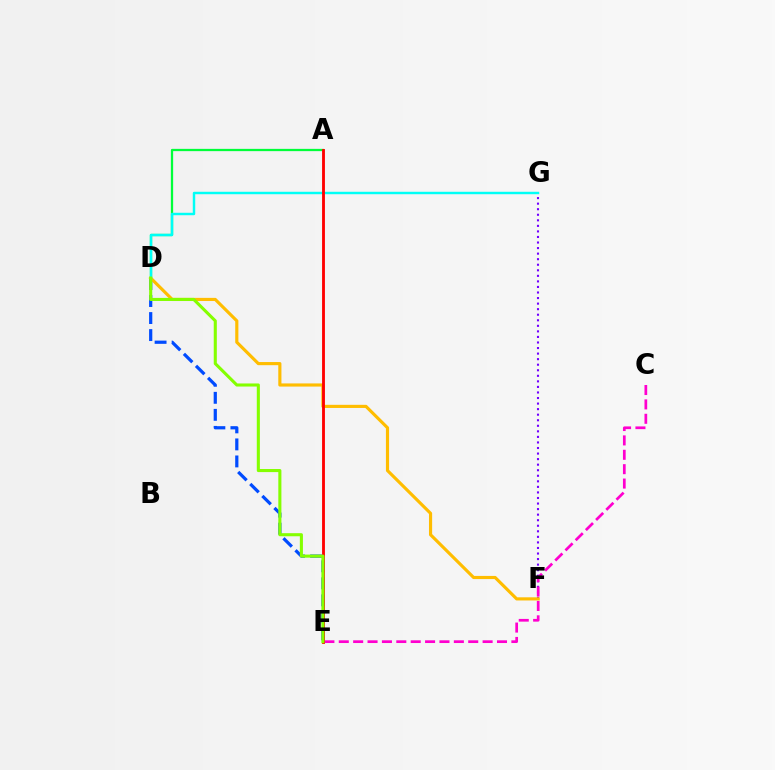{('D', 'E'): [{'color': '#004bff', 'line_style': 'dashed', 'thickness': 2.31}, {'color': '#84ff00', 'line_style': 'solid', 'thickness': 2.22}], ('F', 'G'): [{'color': '#7200ff', 'line_style': 'dotted', 'thickness': 1.51}], ('A', 'D'): [{'color': '#00ff39', 'line_style': 'solid', 'thickness': 1.64}], ('D', 'F'): [{'color': '#ffbd00', 'line_style': 'solid', 'thickness': 2.27}], ('D', 'G'): [{'color': '#00fff6', 'line_style': 'solid', 'thickness': 1.76}], ('C', 'E'): [{'color': '#ff00cf', 'line_style': 'dashed', 'thickness': 1.95}], ('A', 'E'): [{'color': '#ff0000', 'line_style': 'solid', 'thickness': 2.06}]}